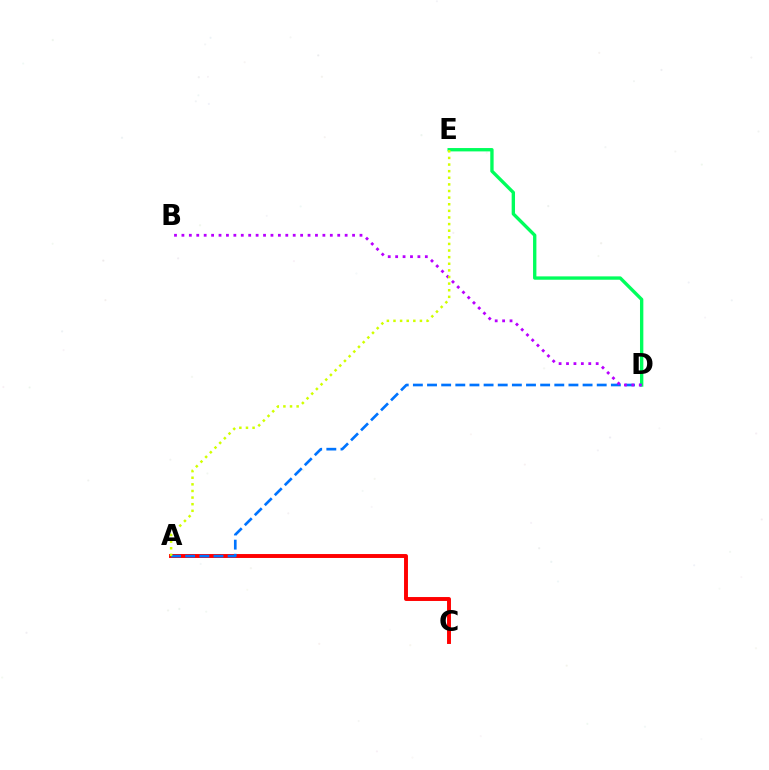{('A', 'C'): [{'color': '#ff0000', 'line_style': 'solid', 'thickness': 2.82}], ('D', 'E'): [{'color': '#00ff5c', 'line_style': 'solid', 'thickness': 2.42}], ('A', 'D'): [{'color': '#0074ff', 'line_style': 'dashed', 'thickness': 1.92}], ('B', 'D'): [{'color': '#b900ff', 'line_style': 'dotted', 'thickness': 2.02}], ('A', 'E'): [{'color': '#d1ff00', 'line_style': 'dotted', 'thickness': 1.8}]}